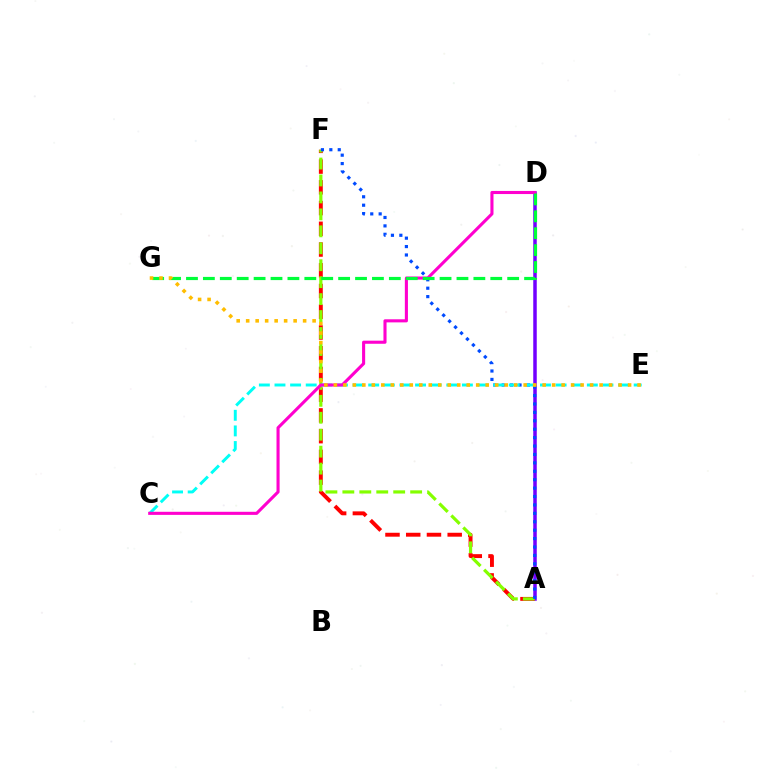{('A', 'D'): [{'color': '#7200ff', 'line_style': 'solid', 'thickness': 2.52}], ('A', 'F'): [{'color': '#ff0000', 'line_style': 'dashed', 'thickness': 2.82}, {'color': '#84ff00', 'line_style': 'dashed', 'thickness': 2.3}, {'color': '#004bff', 'line_style': 'dotted', 'thickness': 2.29}], ('C', 'E'): [{'color': '#00fff6', 'line_style': 'dashed', 'thickness': 2.12}], ('C', 'D'): [{'color': '#ff00cf', 'line_style': 'solid', 'thickness': 2.23}], ('D', 'G'): [{'color': '#00ff39', 'line_style': 'dashed', 'thickness': 2.3}], ('E', 'G'): [{'color': '#ffbd00', 'line_style': 'dotted', 'thickness': 2.58}]}